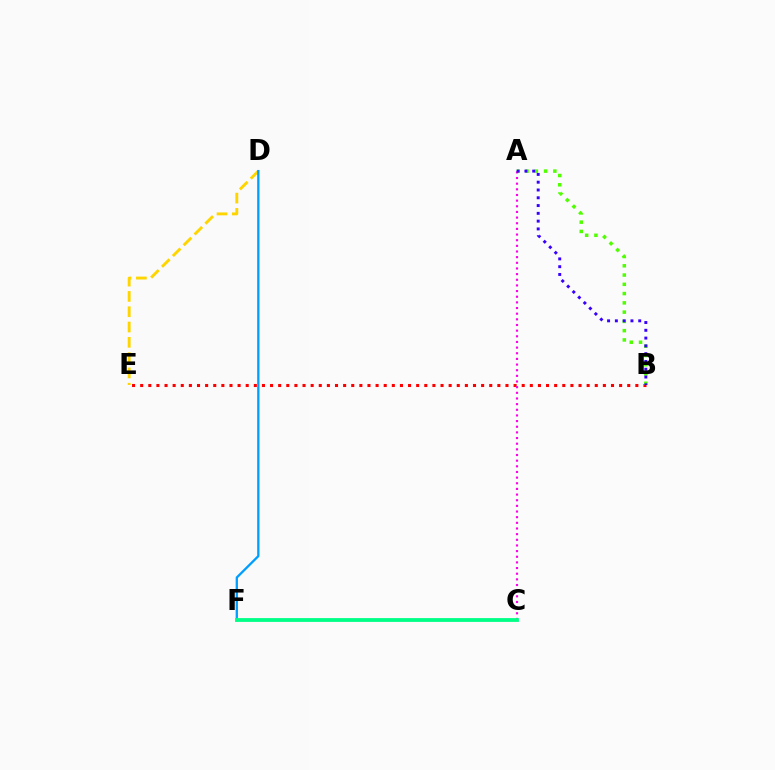{('B', 'E'): [{'color': '#ff0000', 'line_style': 'dotted', 'thickness': 2.21}], ('D', 'E'): [{'color': '#ffd500', 'line_style': 'dashed', 'thickness': 2.08}], ('A', 'B'): [{'color': '#4fff00', 'line_style': 'dotted', 'thickness': 2.52}, {'color': '#3700ff', 'line_style': 'dotted', 'thickness': 2.12}], ('A', 'C'): [{'color': '#ff00ed', 'line_style': 'dotted', 'thickness': 1.54}], ('D', 'F'): [{'color': '#009eff', 'line_style': 'solid', 'thickness': 1.65}], ('C', 'F'): [{'color': '#00ff86', 'line_style': 'solid', 'thickness': 2.73}]}